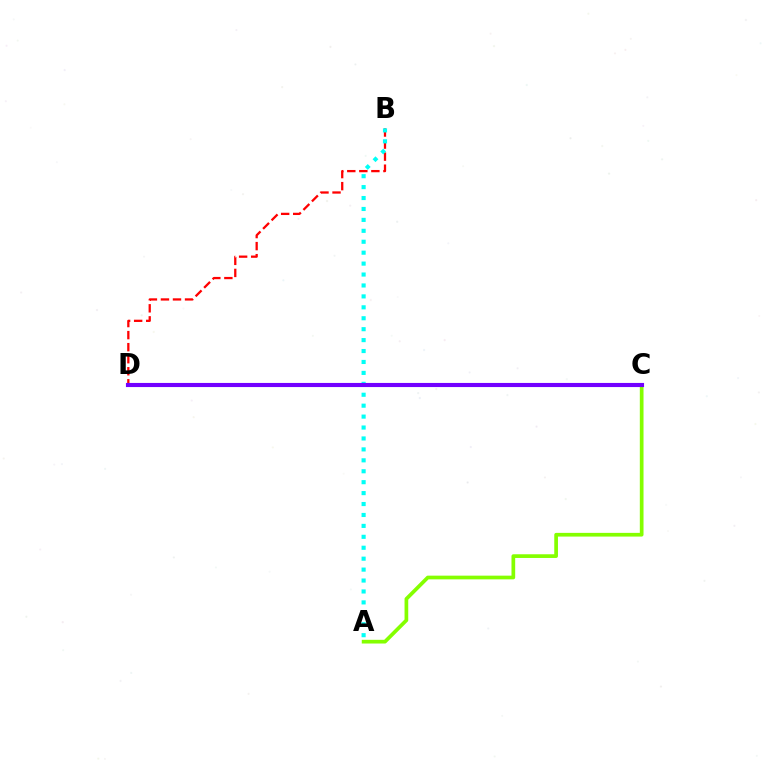{('B', 'D'): [{'color': '#ff0000', 'line_style': 'dashed', 'thickness': 1.64}], ('A', 'B'): [{'color': '#00fff6', 'line_style': 'dotted', 'thickness': 2.97}], ('A', 'C'): [{'color': '#84ff00', 'line_style': 'solid', 'thickness': 2.67}], ('C', 'D'): [{'color': '#7200ff', 'line_style': 'solid', 'thickness': 2.96}]}